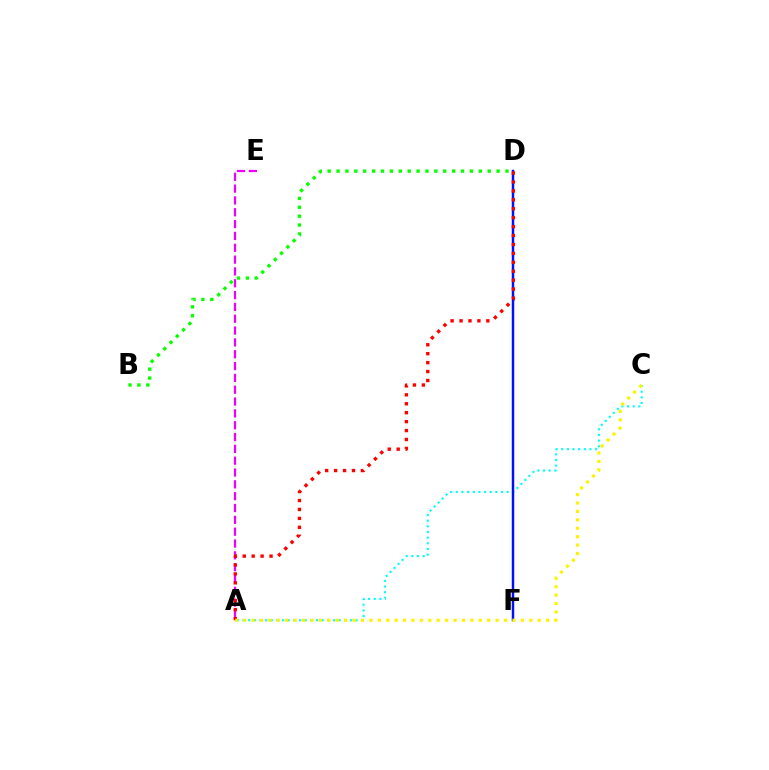{('A', 'C'): [{'color': '#00fff6', 'line_style': 'dotted', 'thickness': 1.54}, {'color': '#fcf500', 'line_style': 'dotted', 'thickness': 2.29}], ('D', 'F'): [{'color': '#0010ff', 'line_style': 'solid', 'thickness': 1.77}], ('A', 'E'): [{'color': '#ee00ff', 'line_style': 'dashed', 'thickness': 1.61}], ('B', 'D'): [{'color': '#08ff00', 'line_style': 'dotted', 'thickness': 2.42}], ('A', 'D'): [{'color': '#ff0000', 'line_style': 'dotted', 'thickness': 2.43}]}